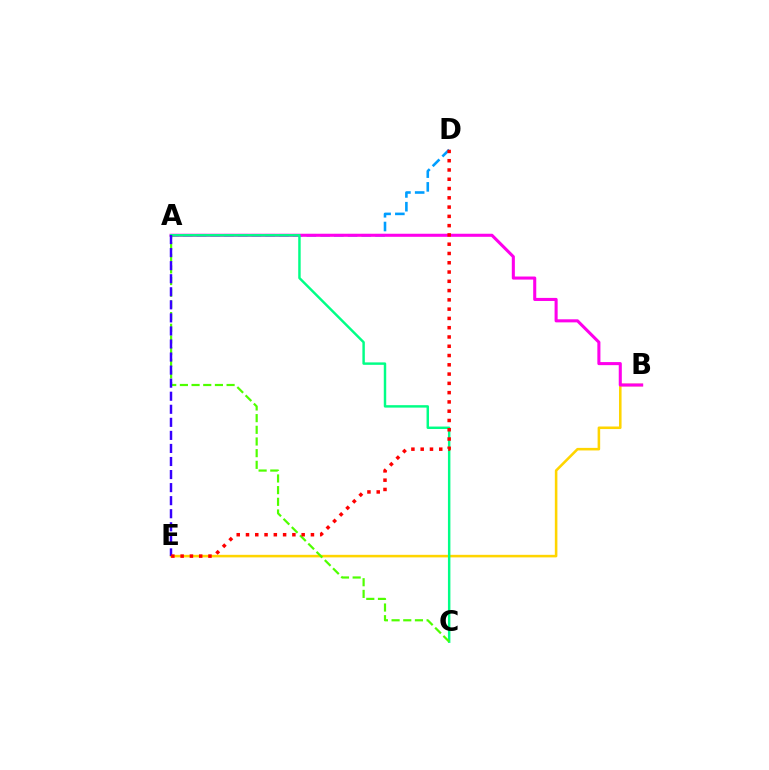{('A', 'D'): [{'color': '#009eff', 'line_style': 'dashed', 'thickness': 1.87}], ('B', 'E'): [{'color': '#ffd500', 'line_style': 'solid', 'thickness': 1.85}], ('A', 'B'): [{'color': '#ff00ed', 'line_style': 'solid', 'thickness': 2.21}], ('A', 'C'): [{'color': '#00ff86', 'line_style': 'solid', 'thickness': 1.77}, {'color': '#4fff00', 'line_style': 'dashed', 'thickness': 1.59}], ('A', 'E'): [{'color': '#3700ff', 'line_style': 'dashed', 'thickness': 1.77}], ('D', 'E'): [{'color': '#ff0000', 'line_style': 'dotted', 'thickness': 2.52}]}